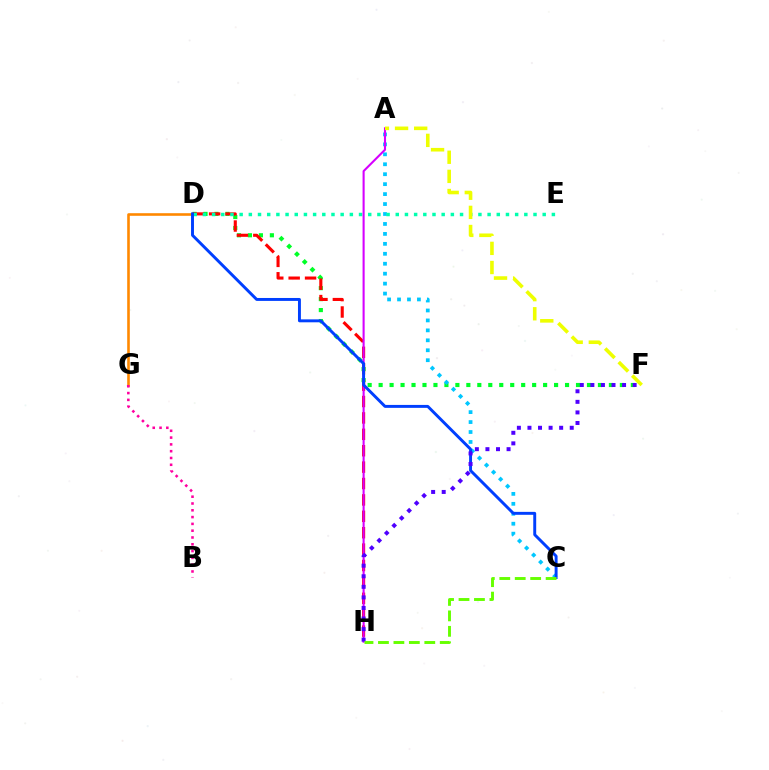{('D', 'G'): [{'color': '#ff8800', 'line_style': 'solid', 'thickness': 1.88}], ('D', 'F'): [{'color': '#00ff27', 'line_style': 'dotted', 'thickness': 2.98}], ('A', 'C'): [{'color': '#00c7ff', 'line_style': 'dotted', 'thickness': 2.7}], ('D', 'H'): [{'color': '#ff0000', 'line_style': 'dashed', 'thickness': 2.23}], ('D', 'E'): [{'color': '#00ffaf', 'line_style': 'dotted', 'thickness': 2.5}], ('A', 'H'): [{'color': '#d600ff', 'line_style': 'solid', 'thickness': 1.51}], ('B', 'G'): [{'color': '#ff00a0', 'line_style': 'dotted', 'thickness': 1.85}], ('C', 'D'): [{'color': '#003fff', 'line_style': 'solid', 'thickness': 2.11}], ('A', 'F'): [{'color': '#eeff00', 'line_style': 'dashed', 'thickness': 2.6}], ('F', 'H'): [{'color': '#4f00ff', 'line_style': 'dotted', 'thickness': 2.87}], ('C', 'H'): [{'color': '#66ff00', 'line_style': 'dashed', 'thickness': 2.1}]}